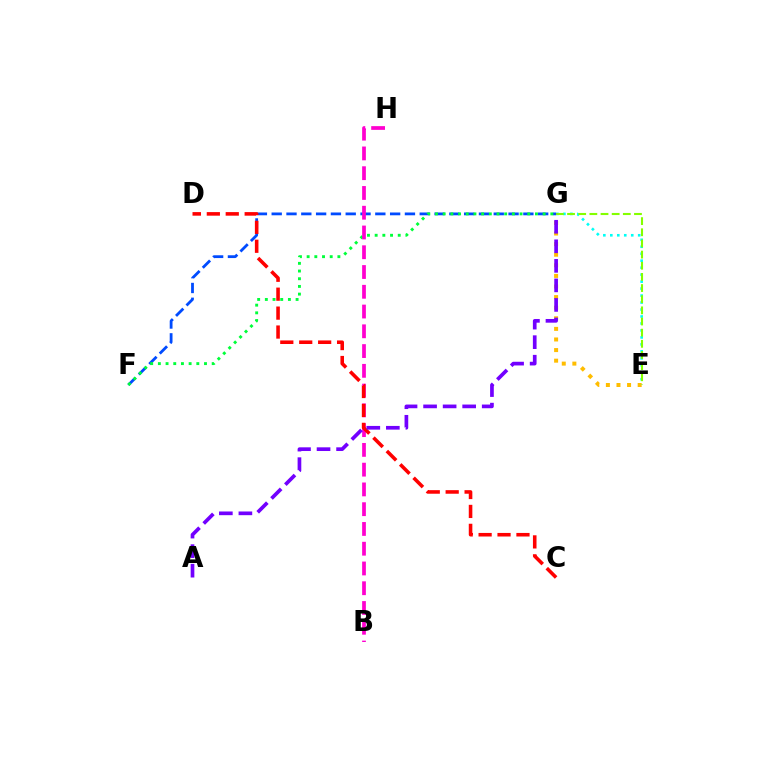{('E', 'G'): [{'color': '#ffbd00', 'line_style': 'dotted', 'thickness': 2.88}, {'color': '#00fff6', 'line_style': 'dotted', 'thickness': 1.89}, {'color': '#84ff00', 'line_style': 'dashed', 'thickness': 1.52}], ('F', 'G'): [{'color': '#004bff', 'line_style': 'dashed', 'thickness': 2.01}, {'color': '#00ff39', 'line_style': 'dotted', 'thickness': 2.09}], ('B', 'H'): [{'color': '#ff00cf', 'line_style': 'dashed', 'thickness': 2.68}], ('C', 'D'): [{'color': '#ff0000', 'line_style': 'dashed', 'thickness': 2.57}], ('A', 'G'): [{'color': '#7200ff', 'line_style': 'dashed', 'thickness': 2.65}]}